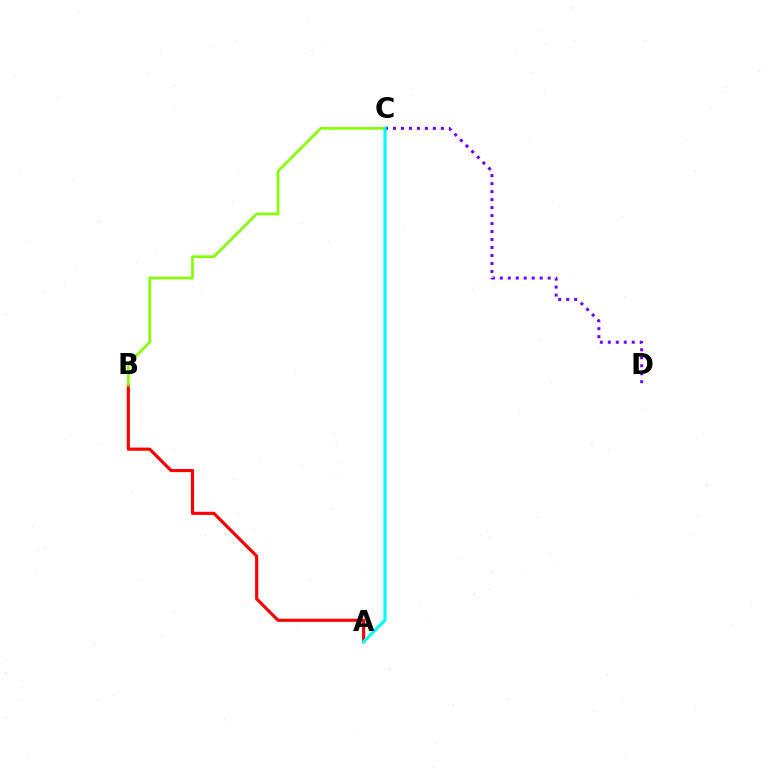{('A', 'B'): [{'color': '#ff0000', 'line_style': 'solid', 'thickness': 2.26}], ('B', 'C'): [{'color': '#84ff00', 'line_style': 'solid', 'thickness': 1.95}], ('C', 'D'): [{'color': '#7200ff', 'line_style': 'dotted', 'thickness': 2.17}], ('A', 'C'): [{'color': '#00fff6', 'line_style': 'solid', 'thickness': 2.27}]}